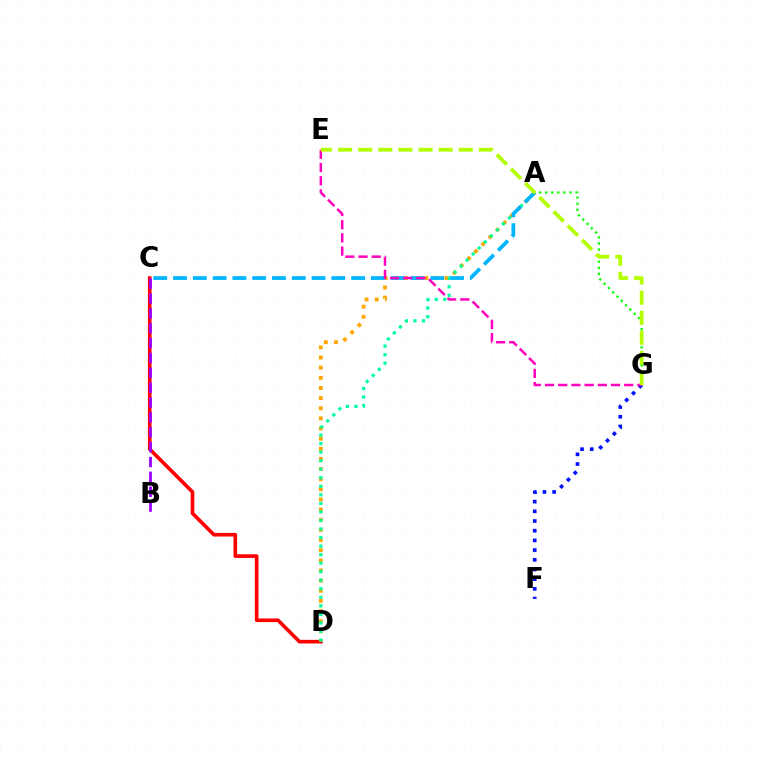{('C', 'D'): [{'color': '#ff0000', 'line_style': 'solid', 'thickness': 2.61}], ('B', 'C'): [{'color': '#9b00ff', 'line_style': 'dashed', 'thickness': 2.02}], ('A', 'D'): [{'color': '#ffa500', 'line_style': 'dotted', 'thickness': 2.76}, {'color': '#00ff9d', 'line_style': 'dotted', 'thickness': 2.32}], ('F', 'G'): [{'color': '#0010ff', 'line_style': 'dotted', 'thickness': 2.63}], ('A', 'G'): [{'color': '#08ff00', 'line_style': 'dotted', 'thickness': 1.65}], ('A', 'C'): [{'color': '#00b5ff', 'line_style': 'dashed', 'thickness': 2.69}], ('E', 'G'): [{'color': '#ff00bd', 'line_style': 'dashed', 'thickness': 1.79}, {'color': '#b3ff00', 'line_style': 'dashed', 'thickness': 2.73}]}